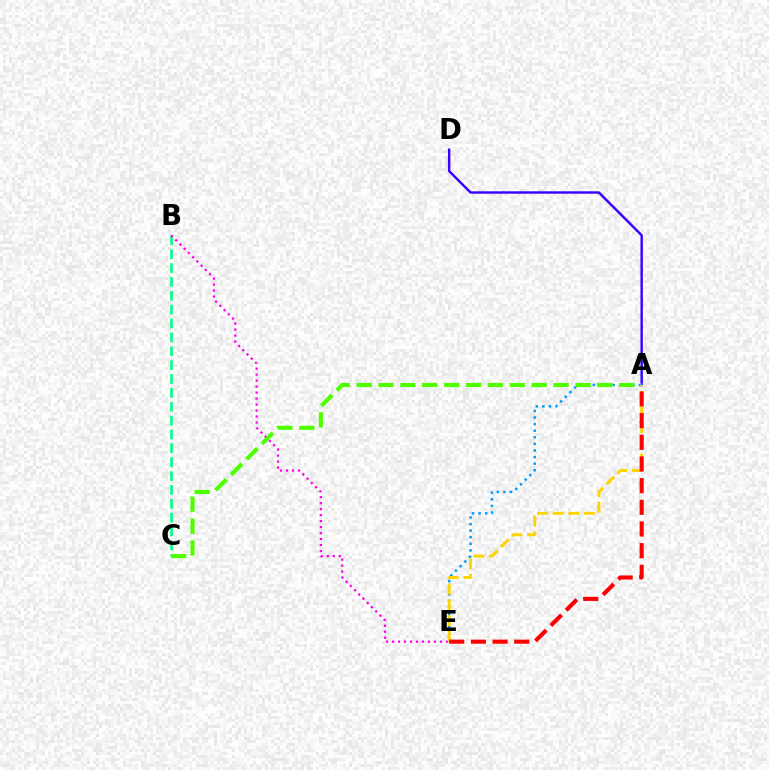{('A', 'D'): [{'color': '#3700ff', 'line_style': 'solid', 'thickness': 1.74}], ('B', 'C'): [{'color': '#00ff86', 'line_style': 'dashed', 'thickness': 1.88}], ('A', 'E'): [{'color': '#009eff', 'line_style': 'dotted', 'thickness': 1.79}, {'color': '#ffd500', 'line_style': 'dashed', 'thickness': 2.13}, {'color': '#ff0000', 'line_style': 'dashed', 'thickness': 2.94}], ('B', 'E'): [{'color': '#ff00ed', 'line_style': 'dotted', 'thickness': 1.63}], ('A', 'C'): [{'color': '#4fff00', 'line_style': 'dashed', 'thickness': 2.97}]}